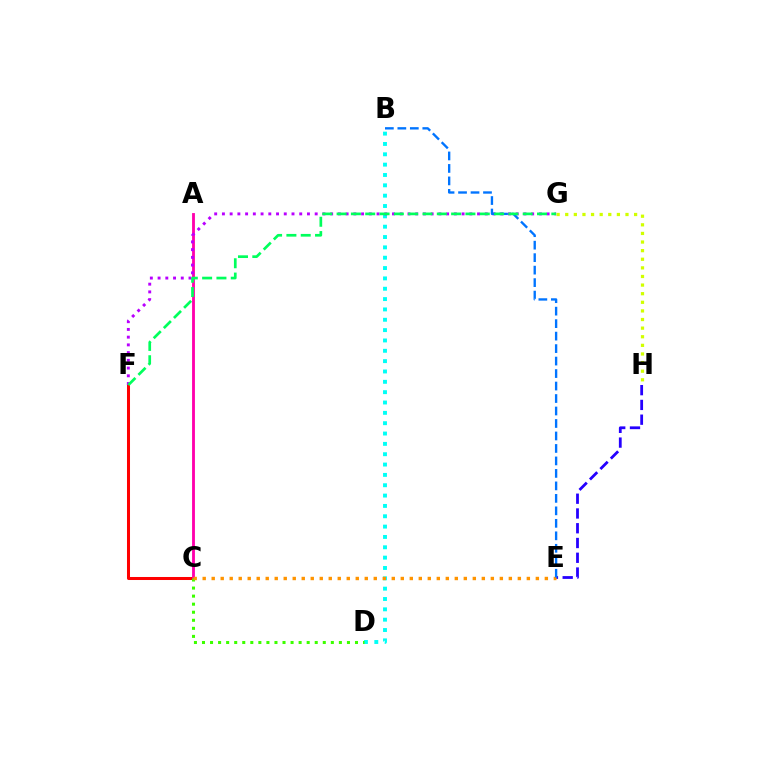{('E', 'H'): [{'color': '#2500ff', 'line_style': 'dashed', 'thickness': 2.01}], ('B', 'D'): [{'color': '#00fff6', 'line_style': 'dotted', 'thickness': 2.81}], ('C', 'F'): [{'color': '#ff0000', 'line_style': 'solid', 'thickness': 2.18}], ('A', 'C'): [{'color': '#ff00ac', 'line_style': 'solid', 'thickness': 2.05}], ('G', 'H'): [{'color': '#d1ff00', 'line_style': 'dotted', 'thickness': 2.34}], ('C', 'D'): [{'color': '#3dff00', 'line_style': 'dotted', 'thickness': 2.19}], ('F', 'G'): [{'color': '#b900ff', 'line_style': 'dotted', 'thickness': 2.1}, {'color': '#00ff5c', 'line_style': 'dashed', 'thickness': 1.94}], ('C', 'E'): [{'color': '#ff9400', 'line_style': 'dotted', 'thickness': 2.45}], ('B', 'E'): [{'color': '#0074ff', 'line_style': 'dashed', 'thickness': 1.7}]}